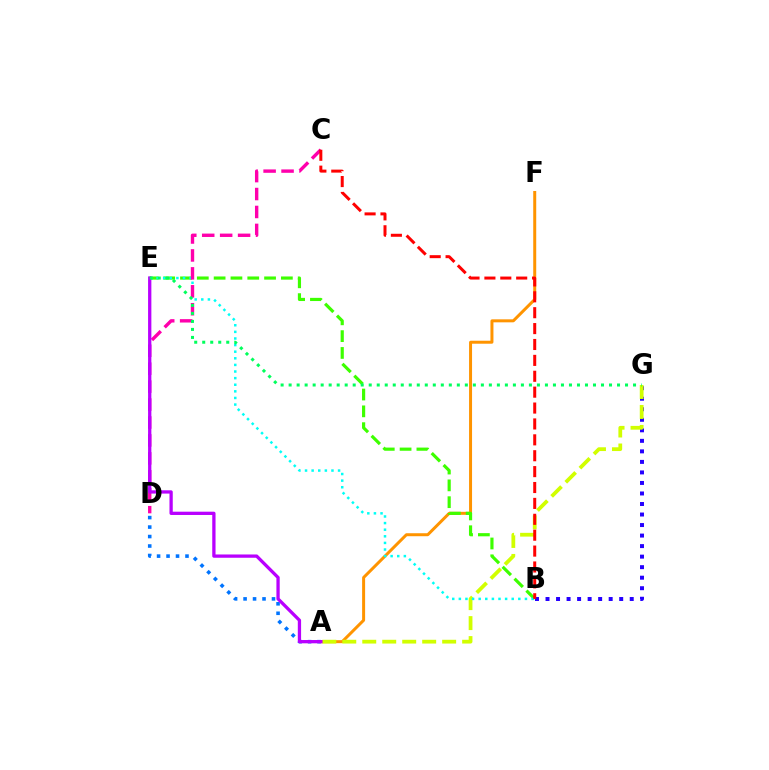{('B', 'G'): [{'color': '#2500ff', 'line_style': 'dotted', 'thickness': 2.86}], ('A', 'F'): [{'color': '#ff9400', 'line_style': 'solid', 'thickness': 2.15}], ('B', 'E'): [{'color': '#3dff00', 'line_style': 'dashed', 'thickness': 2.28}, {'color': '#00fff6', 'line_style': 'dotted', 'thickness': 1.8}], ('A', 'D'): [{'color': '#0074ff', 'line_style': 'dotted', 'thickness': 2.57}], ('A', 'G'): [{'color': '#d1ff00', 'line_style': 'dashed', 'thickness': 2.71}], ('C', 'D'): [{'color': '#ff00ac', 'line_style': 'dashed', 'thickness': 2.44}], ('A', 'E'): [{'color': '#b900ff', 'line_style': 'solid', 'thickness': 2.36}], ('E', 'G'): [{'color': '#00ff5c', 'line_style': 'dotted', 'thickness': 2.18}], ('B', 'C'): [{'color': '#ff0000', 'line_style': 'dashed', 'thickness': 2.16}]}